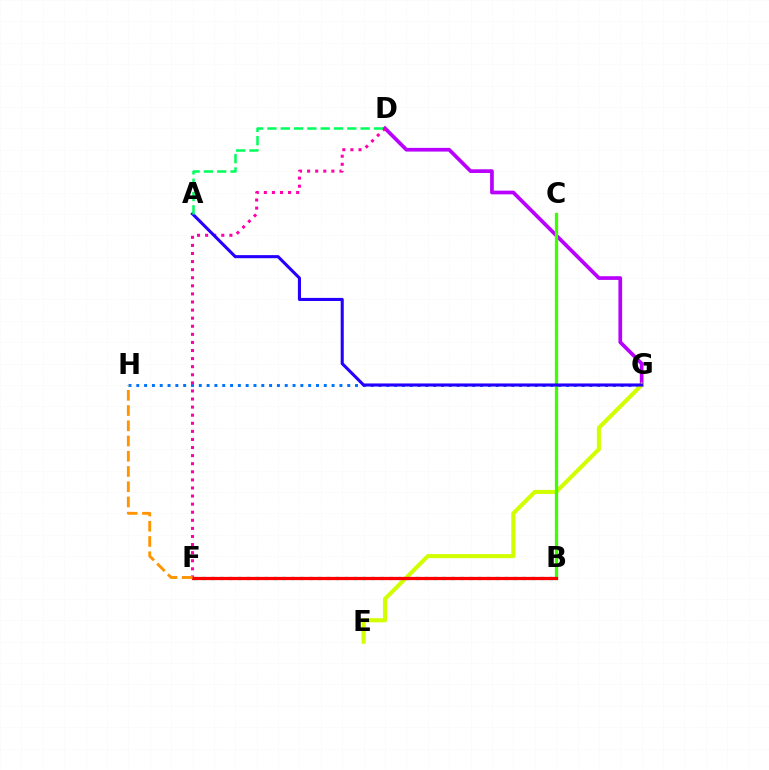{('D', 'G'): [{'color': '#b900ff', 'line_style': 'solid', 'thickness': 2.67}], ('G', 'H'): [{'color': '#0074ff', 'line_style': 'dotted', 'thickness': 2.12}], ('E', 'G'): [{'color': '#d1ff00', 'line_style': 'solid', 'thickness': 2.94}], ('B', 'C'): [{'color': '#3dff00', 'line_style': 'solid', 'thickness': 2.35}], ('D', 'F'): [{'color': '#ff00ac', 'line_style': 'dotted', 'thickness': 2.2}], ('B', 'F'): [{'color': '#00fff6', 'line_style': 'dotted', 'thickness': 2.42}, {'color': '#ff0000', 'line_style': 'solid', 'thickness': 2.34}], ('A', 'G'): [{'color': '#2500ff', 'line_style': 'solid', 'thickness': 2.22}], ('A', 'D'): [{'color': '#00ff5c', 'line_style': 'dashed', 'thickness': 1.81}], ('F', 'H'): [{'color': '#ff9400', 'line_style': 'dashed', 'thickness': 2.07}]}